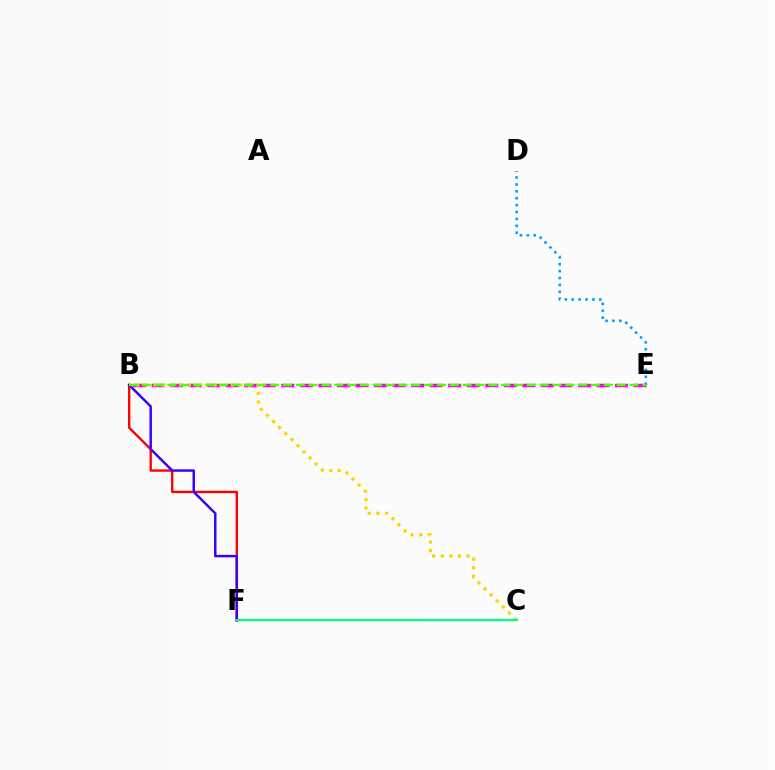{('B', 'F'): [{'color': '#ff0000', 'line_style': 'solid', 'thickness': 1.71}, {'color': '#3700ff', 'line_style': 'solid', 'thickness': 1.77}], ('B', 'E'): [{'color': '#ff00ed', 'line_style': 'dashed', 'thickness': 2.52}, {'color': '#4fff00', 'line_style': 'dashed', 'thickness': 1.74}], ('B', 'C'): [{'color': '#ffd500', 'line_style': 'dotted', 'thickness': 2.34}], ('C', 'F'): [{'color': '#00ff86', 'line_style': 'solid', 'thickness': 1.62}], ('D', 'E'): [{'color': '#009eff', 'line_style': 'dotted', 'thickness': 1.87}]}